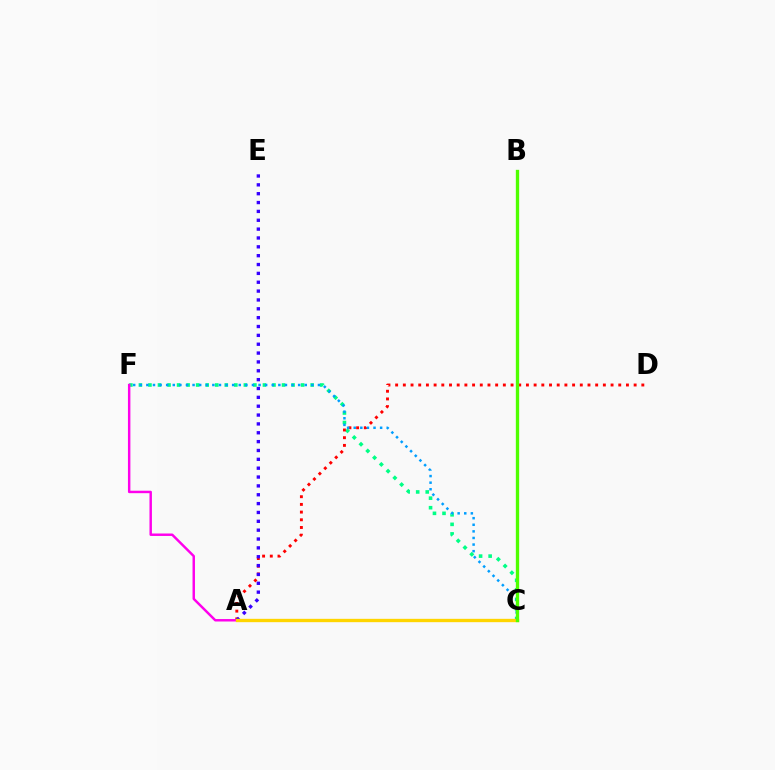{('C', 'F'): [{'color': '#00ff86', 'line_style': 'dotted', 'thickness': 2.59}, {'color': '#009eff', 'line_style': 'dotted', 'thickness': 1.79}], ('A', 'D'): [{'color': '#ff0000', 'line_style': 'dotted', 'thickness': 2.09}], ('A', 'F'): [{'color': '#ff00ed', 'line_style': 'solid', 'thickness': 1.77}], ('A', 'E'): [{'color': '#3700ff', 'line_style': 'dotted', 'thickness': 2.41}], ('A', 'C'): [{'color': '#ffd500', 'line_style': 'solid', 'thickness': 2.41}], ('B', 'C'): [{'color': '#4fff00', 'line_style': 'solid', 'thickness': 2.4}]}